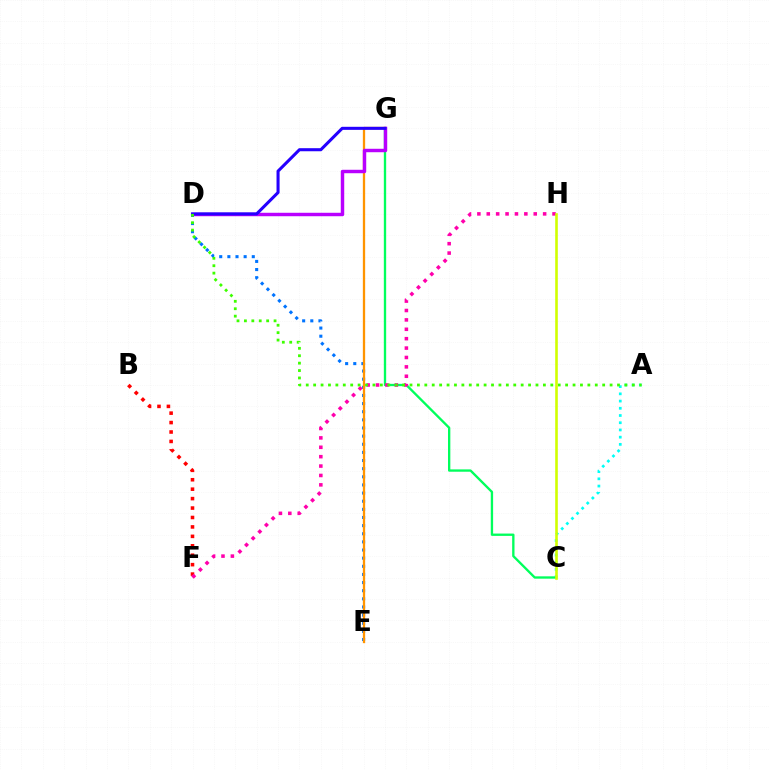{('D', 'E'): [{'color': '#0074ff', 'line_style': 'dotted', 'thickness': 2.21}], ('B', 'F'): [{'color': '#ff0000', 'line_style': 'dotted', 'thickness': 2.56}], ('A', 'C'): [{'color': '#00fff6', 'line_style': 'dotted', 'thickness': 1.96}], ('E', 'G'): [{'color': '#ff9400', 'line_style': 'solid', 'thickness': 1.65}], ('C', 'G'): [{'color': '#00ff5c', 'line_style': 'solid', 'thickness': 1.68}], ('D', 'G'): [{'color': '#b900ff', 'line_style': 'solid', 'thickness': 2.48}, {'color': '#2500ff', 'line_style': 'solid', 'thickness': 2.2}], ('F', 'H'): [{'color': '#ff00ac', 'line_style': 'dotted', 'thickness': 2.55}], ('A', 'D'): [{'color': '#3dff00', 'line_style': 'dotted', 'thickness': 2.01}], ('C', 'H'): [{'color': '#d1ff00', 'line_style': 'solid', 'thickness': 1.88}]}